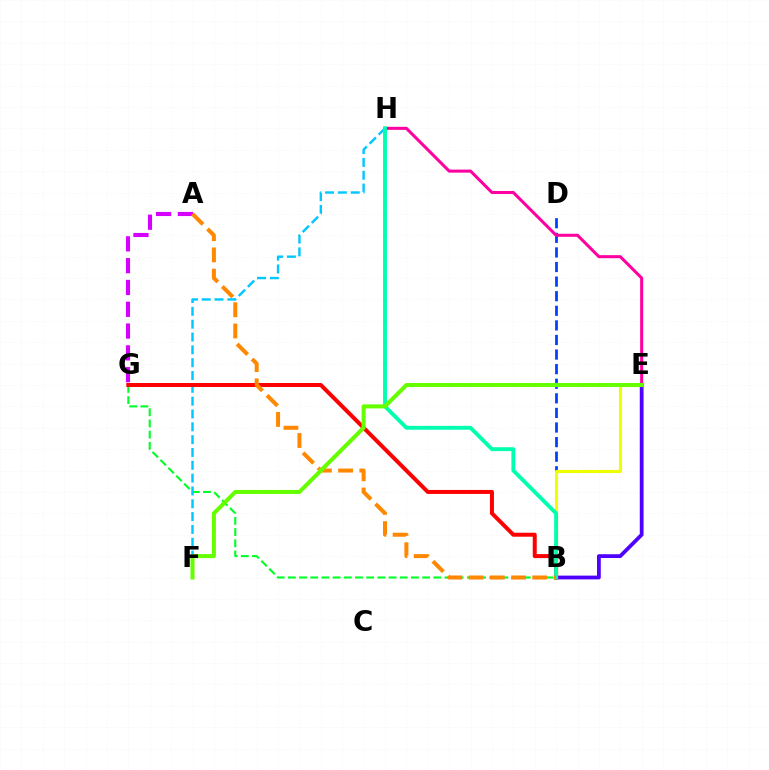{('B', 'D'): [{'color': '#003fff', 'line_style': 'dashed', 'thickness': 1.98}], ('B', 'G'): [{'color': '#00ff27', 'line_style': 'dashed', 'thickness': 1.52}, {'color': '#ff0000', 'line_style': 'solid', 'thickness': 2.88}], ('F', 'H'): [{'color': '#00c7ff', 'line_style': 'dashed', 'thickness': 1.74}], ('E', 'H'): [{'color': '#ff00a0', 'line_style': 'solid', 'thickness': 2.19}], ('B', 'E'): [{'color': '#eeff00', 'line_style': 'solid', 'thickness': 2.24}, {'color': '#4f00ff', 'line_style': 'solid', 'thickness': 2.72}], ('A', 'G'): [{'color': '#d600ff', 'line_style': 'dashed', 'thickness': 2.96}], ('B', 'H'): [{'color': '#00ffaf', 'line_style': 'solid', 'thickness': 2.8}], ('A', 'B'): [{'color': '#ff8800', 'line_style': 'dashed', 'thickness': 2.88}], ('E', 'F'): [{'color': '#66ff00', 'line_style': 'solid', 'thickness': 2.9}]}